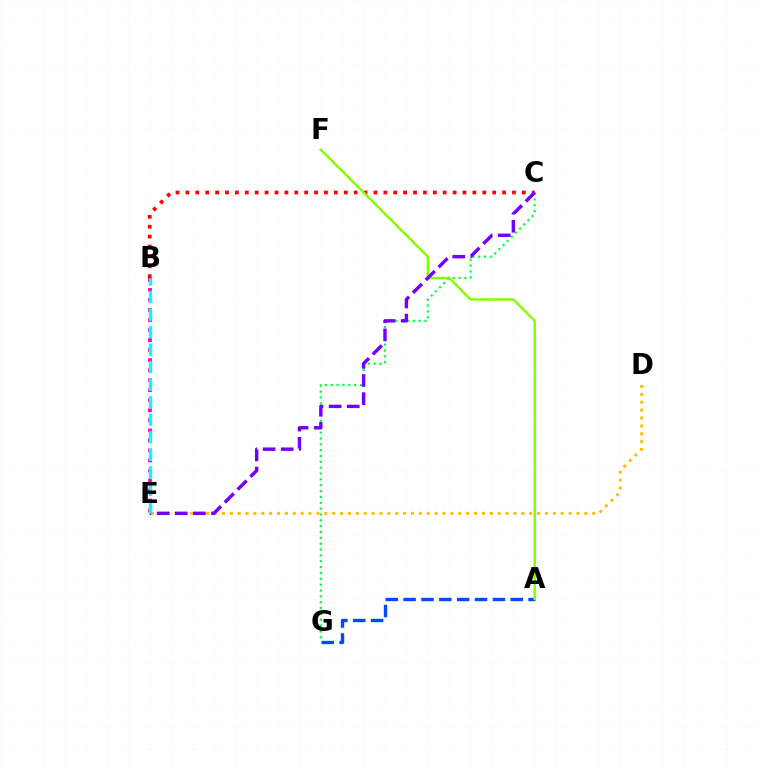{('C', 'G'): [{'color': '#00ff39', 'line_style': 'dotted', 'thickness': 1.59}], ('D', 'E'): [{'color': '#ffbd00', 'line_style': 'dotted', 'thickness': 2.14}], ('B', 'C'): [{'color': '#ff0000', 'line_style': 'dotted', 'thickness': 2.69}], ('A', 'G'): [{'color': '#004bff', 'line_style': 'dashed', 'thickness': 2.42}], ('A', 'F'): [{'color': '#84ff00', 'line_style': 'solid', 'thickness': 1.76}], ('B', 'E'): [{'color': '#ff00cf', 'line_style': 'dotted', 'thickness': 2.73}, {'color': '#00fff6', 'line_style': 'dashed', 'thickness': 2.38}], ('C', 'E'): [{'color': '#7200ff', 'line_style': 'dashed', 'thickness': 2.46}]}